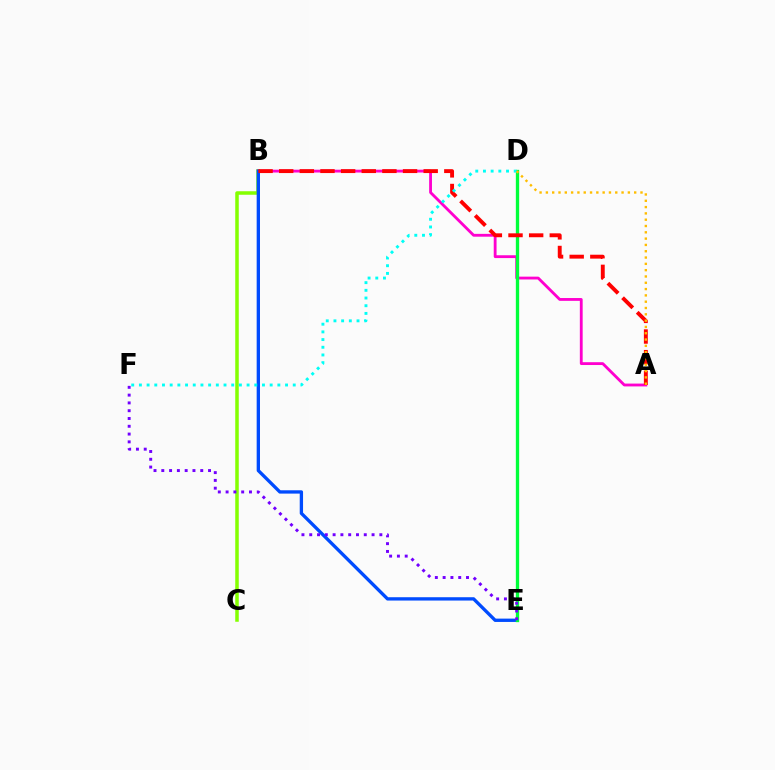{('B', 'C'): [{'color': '#84ff00', 'line_style': 'solid', 'thickness': 2.53}], ('A', 'B'): [{'color': '#ff00cf', 'line_style': 'solid', 'thickness': 2.03}, {'color': '#ff0000', 'line_style': 'dashed', 'thickness': 2.8}], ('B', 'E'): [{'color': '#004bff', 'line_style': 'solid', 'thickness': 2.39}], ('D', 'E'): [{'color': '#00ff39', 'line_style': 'solid', 'thickness': 2.39}], ('E', 'F'): [{'color': '#7200ff', 'line_style': 'dotted', 'thickness': 2.12}], ('D', 'F'): [{'color': '#00fff6', 'line_style': 'dotted', 'thickness': 2.09}], ('A', 'D'): [{'color': '#ffbd00', 'line_style': 'dotted', 'thickness': 1.71}]}